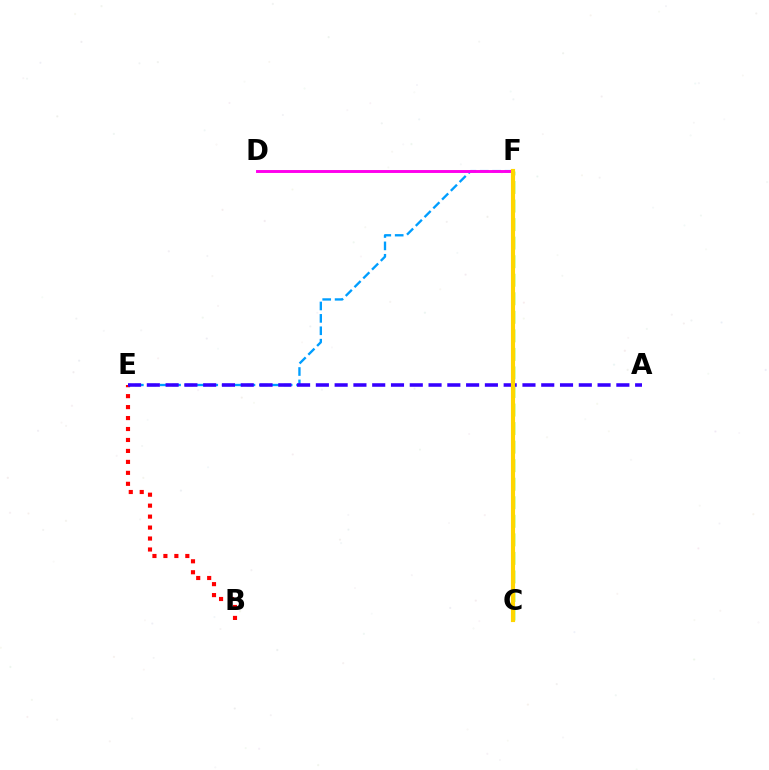{('C', 'F'): [{'color': '#00ff86', 'line_style': 'dotted', 'thickness': 2.7}, {'color': '#4fff00', 'line_style': 'dashed', 'thickness': 2.52}, {'color': '#ffd500', 'line_style': 'solid', 'thickness': 2.98}], ('B', 'E'): [{'color': '#ff0000', 'line_style': 'dotted', 'thickness': 2.98}], ('E', 'F'): [{'color': '#009eff', 'line_style': 'dashed', 'thickness': 1.68}], ('A', 'E'): [{'color': '#3700ff', 'line_style': 'dashed', 'thickness': 2.55}], ('D', 'F'): [{'color': '#ff00ed', 'line_style': 'solid', 'thickness': 2.1}]}